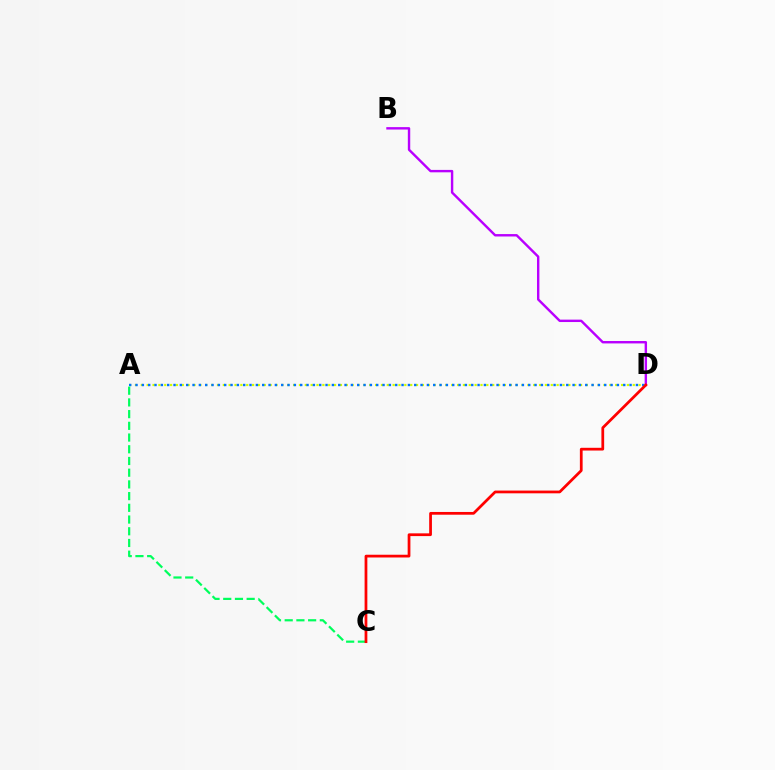{('A', 'D'): [{'color': '#d1ff00', 'line_style': 'dotted', 'thickness': 1.59}, {'color': '#0074ff', 'line_style': 'dotted', 'thickness': 1.72}], ('A', 'C'): [{'color': '#00ff5c', 'line_style': 'dashed', 'thickness': 1.59}], ('B', 'D'): [{'color': '#b900ff', 'line_style': 'solid', 'thickness': 1.74}], ('C', 'D'): [{'color': '#ff0000', 'line_style': 'solid', 'thickness': 1.98}]}